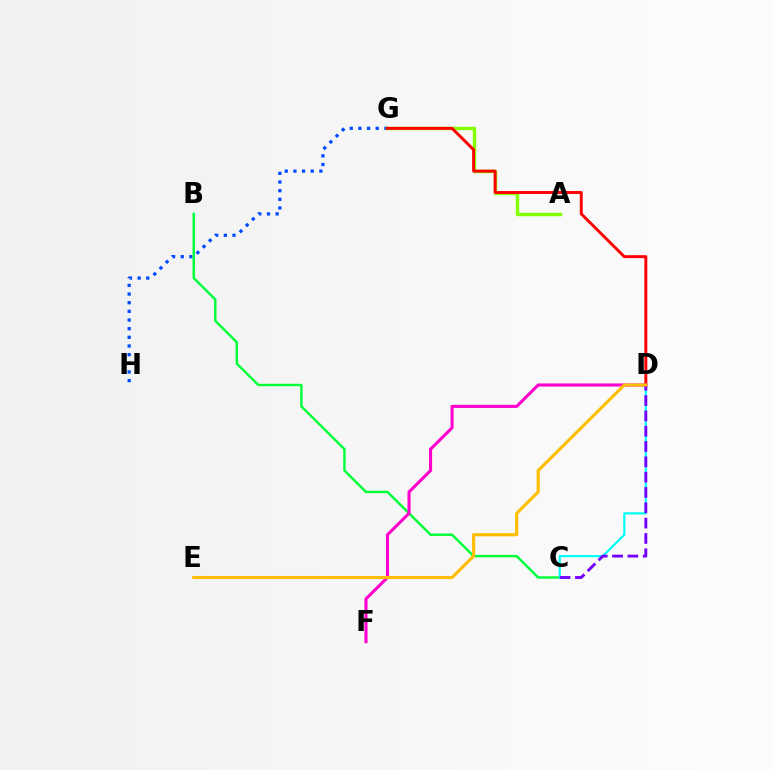{('G', 'H'): [{'color': '#004bff', 'line_style': 'dotted', 'thickness': 2.35}], ('B', 'C'): [{'color': '#00ff39', 'line_style': 'solid', 'thickness': 1.75}], ('A', 'G'): [{'color': '#84ff00', 'line_style': 'solid', 'thickness': 2.47}], ('D', 'G'): [{'color': '#ff0000', 'line_style': 'solid', 'thickness': 2.12}], ('C', 'D'): [{'color': '#00fff6', 'line_style': 'solid', 'thickness': 1.57}, {'color': '#7200ff', 'line_style': 'dashed', 'thickness': 2.08}], ('D', 'F'): [{'color': '#ff00cf', 'line_style': 'solid', 'thickness': 2.23}], ('D', 'E'): [{'color': '#ffbd00', 'line_style': 'solid', 'thickness': 2.24}]}